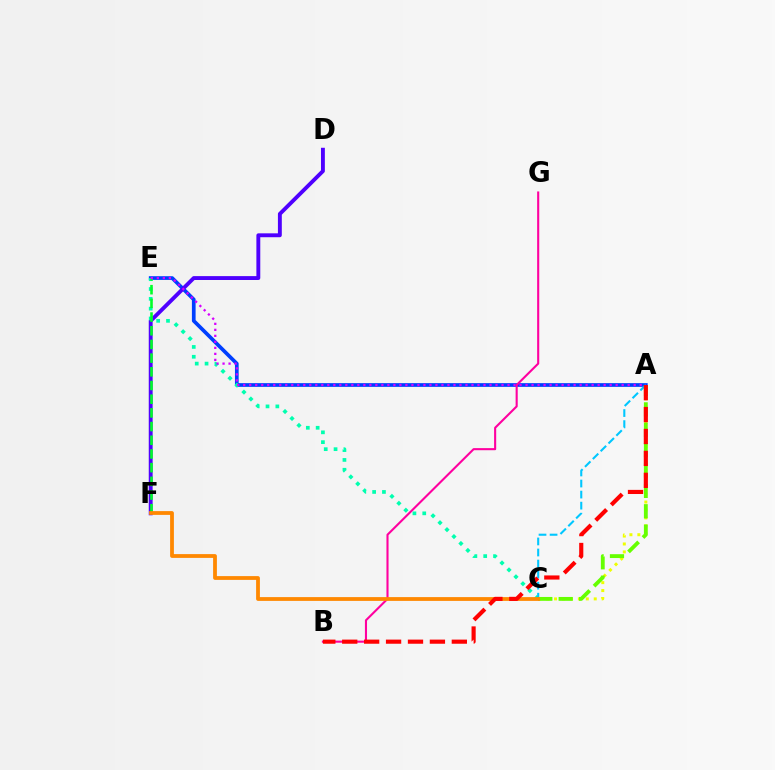{('A', 'E'): [{'color': '#003fff', 'line_style': 'solid', 'thickness': 2.67}, {'color': '#d600ff', 'line_style': 'dotted', 'thickness': 1.63}], ('D', 'F'): [{'color': '#4f00ff', 'line_style': 'solid', 'thickness': 2.8}], ('C', 'E'): [{'color': '#00ffaf', 'line_style': 'dotted', 'thickness': 2.67}], ('A', 'C'): [{'color': '#eeff00', 'line_style': 'dotted', 'thickness': 2.16}, {'color': '#00c7ff', 'line_style': 'dashed', 'thickness': 1.5}, {'color': '#66ff00', 'line_style': 'dashed', 'thickness': 2.77}], ('E', 'F'): [{'color': '#00ff27', 'line_style': 'dashed', 'thickness': 1.86}], ('B', 'G'): [{'color': '#ff00a0', 'line_style': 'solid', 'thickness': 1.51}], ('C', 'F'): [{'color': '#ff8800', 'line_style': 'solid', 'thickness': 2.72}], ('A', 'B'): [{'color': '#ff0000', 'line_style': 'dashed', 'thickness': 2.98}]}